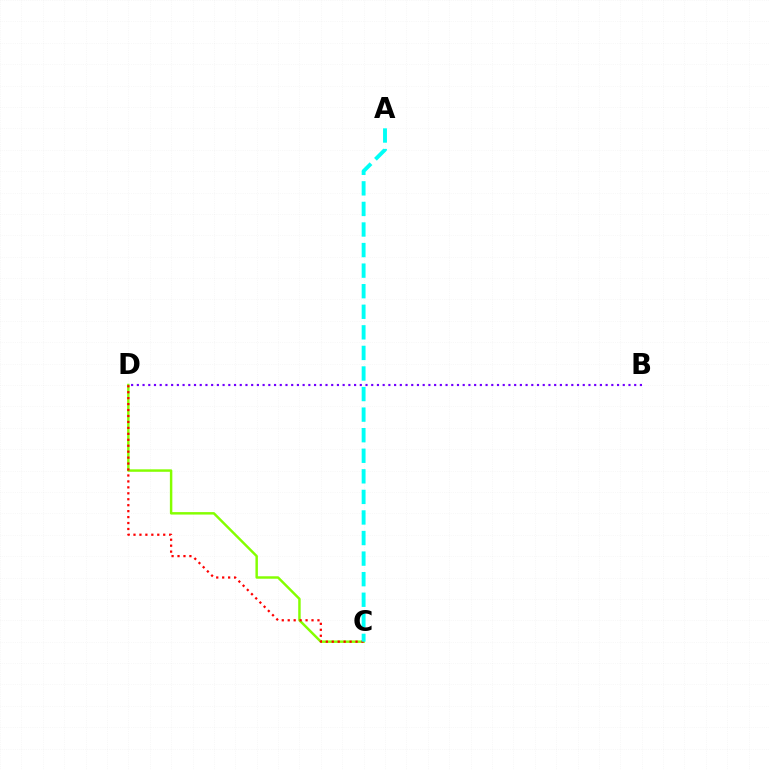{('C', 'D'): [{'color': '#84ff00', 'line_style': 'solid', 'thickness': 1.77}, {'color': '#ff0000', 'line_style': 'dotted', 'thickness': 1.62}], ('B', 'D'): [{'color': '#7200ff', 'line_style': 'dotted', 'thickness': 1.55}], ('A', 'C'): [{'color': '#00fff6', 'line_style': 'dashed', 'thickness': 2.79}]}